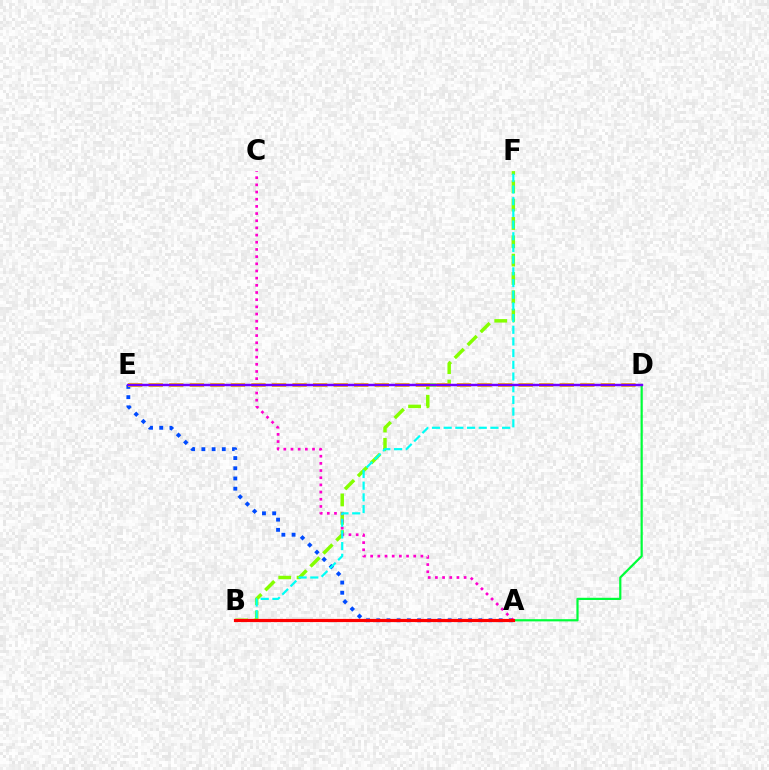{('A', 'E'): [{'color': '#004bff', 'line_style': 'dotted', 'thickness': 2.77}], ('B', 'F'): [{'color': '#84ff00', 'line_style': 'dashed', 'thickness': 2.49}, {'color': '#00fff6', 'line_style': 'dashed', 'thickness': 1.59}], ('A', 'C'): [{'color': '#ff00cf', 'line_style': 'dotted', 'thickness': 1.95}], ('D', 'E'): [{'color': '#ffbd00', 'line_style': 'dashed', 'thickness': 2.79}, {'color': '#7200ff', 'line_style': 'solid', 'thickness': 1.77}], ('A', 'D'): [{'color': '#00ff39', 'line_style': 'solid', 'thickness': 1.59}], ('A', 'B'): [{'color': '#ff0000', 'line_style': 'solid', 'thickness': 2.29}]}